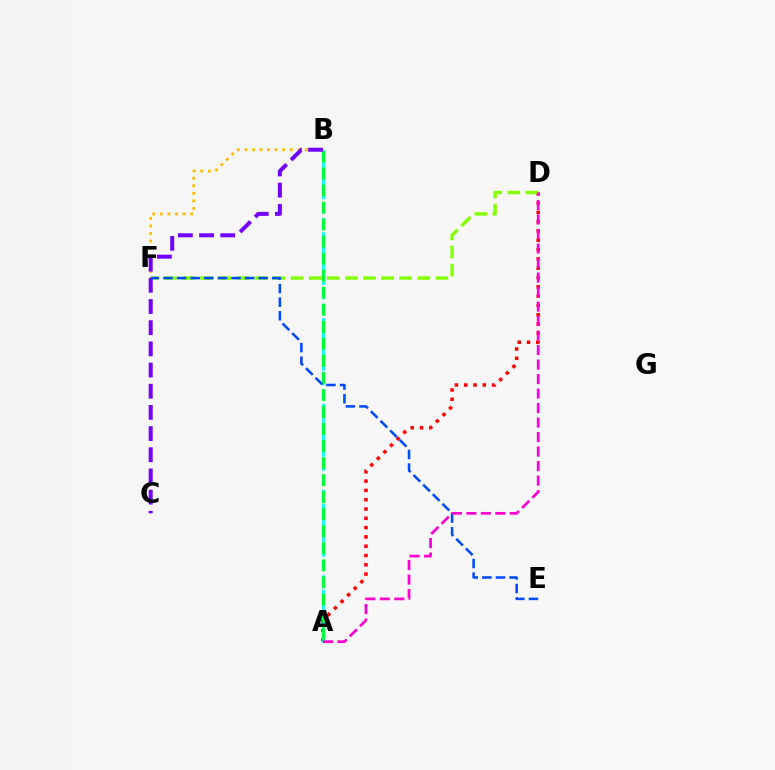{('A', 'D'): [{'color': '#ff0000', 'line_style': 'dotted', 'thickness': 2.53}, {'color': '#ff00cf', 'line_style': 'dashed', 'thickness': 1.97}], ('B', 'F'): [{'color': '#ffbd00', 'line_style': 'dotted', 'thickness': 2.05}], ('A', 'B'): [{'color': '#00fff6', 'line_style': 'dashed', 'thickness': 1.94}, {'color': '#00ff39', 'line_style': 'dashed', 'thickness': 2.31}], ('D', 'F'): [{'color': '#84ff00', 'line_style': 'dashed', 'thickness': 2.46}], ('B', 'C'): [{'color': '#7200ff', 'line_style': 'dashed', 'thickness': 2.88}], ('E', 'F'): [{'color': '#004bff', 'line_style': 'dashed', 'thickness': 1.85}]}